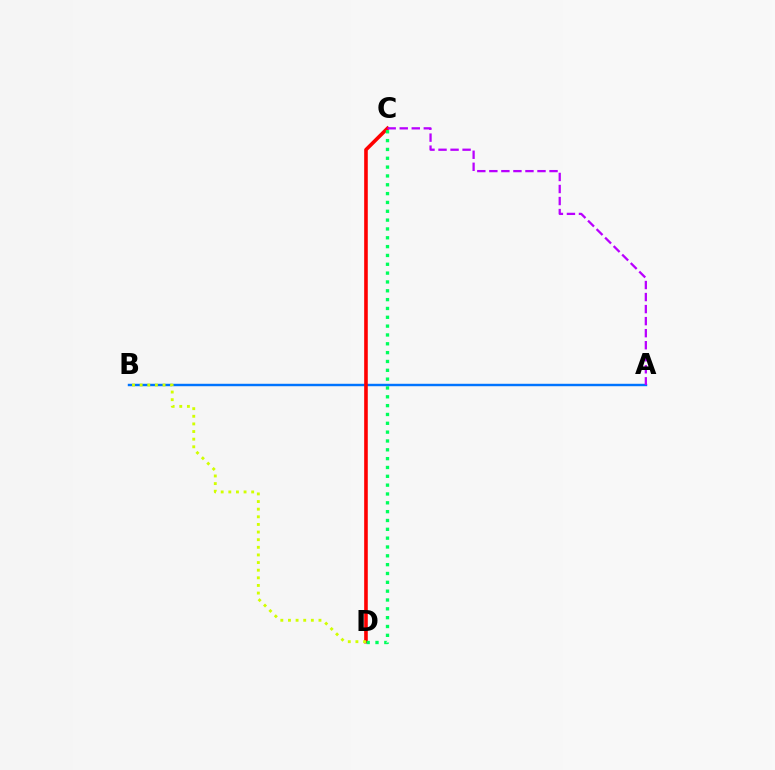{('A', 'B'): [{'color': '#0074ff', 'line_style': 'solid', 'thickness': 1.75}], ('C', 'D'): [{'color': '#ff0000', 'line_style': 'solid', 'thickness': 2.6}, {'color': '#00ff5c', 'line_style': 'dotted', 'thickness': 2.4}], ('A', 'C'): [{'color': '#b900ff', 'line_style': 'dashed', 'thickness': 1.64}], ('B', 'D'): [{'color': '#d1ff00', 'line_style': 'dotted', 'thickness': 2.07}]}